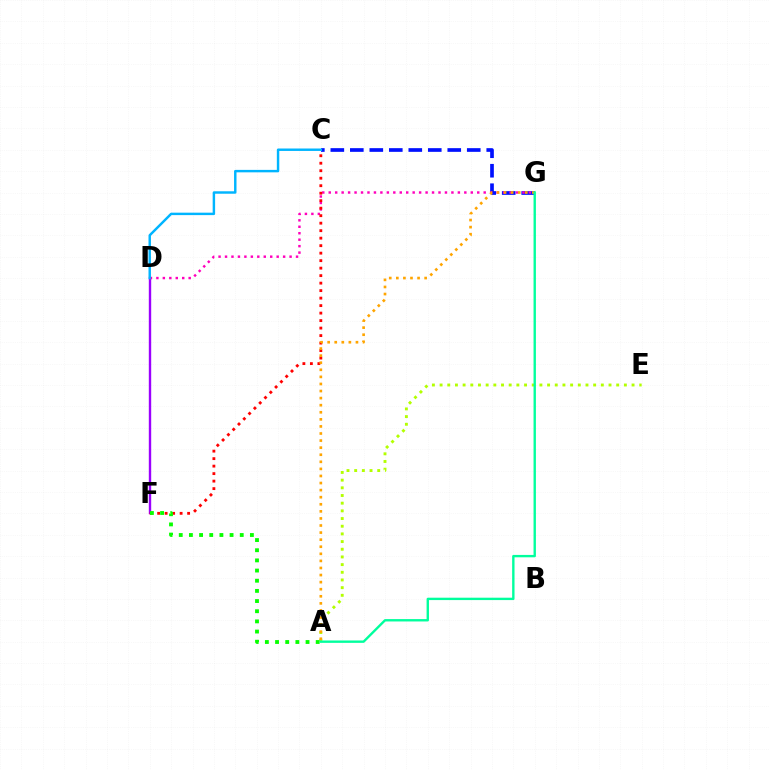{('D', 'F'): [{'color': '#9b00ff', 'line_style': 'solid', 'thickness': 1.72}], ('A', 'E'): [{'color': '#b3ff00', 'line_style': 'dotted', 'thickness': 2.09}], ('C', 'G'): [{'color': '#0010ff', 'line_style': 'dashed', 'thickness': 2.65}], ('D', 'G'): [{'color': '#ff00bd', 'line_style': 'dotted', 'thickness': 1.75}], ('C', 'F'): [{'color': '#ff0000', 'line_style': 'dotted', 'thickness': 2.04}], ('C', 'D'): [{'color': '#00b5ff', 'line_style': 'solid', 'thickness': 1.76}], ('A', 'F'): [{'color': '#08ff00', 'line_style': 'dotted', 'thickness': 2.76}], ('A', 'G'): [{'color': '#ffa500', 'line_style': 'dotted', 'thickness': 1.92}, {'color': '#00ff9d', 'line_style': 'solid', 'thickness': 1.71}]}